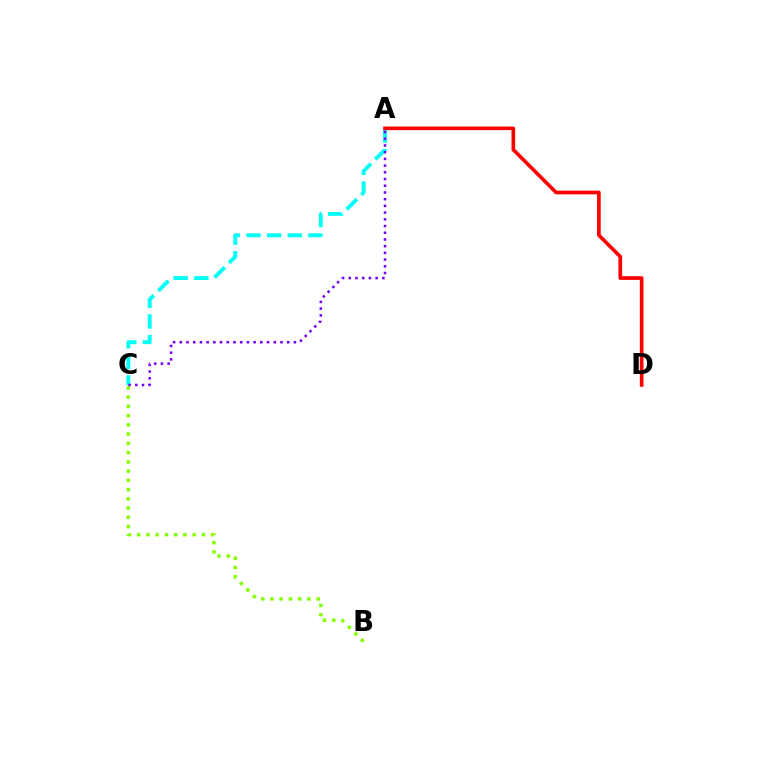{('A', 'C'): [{'color': '#00fff6', 'line_style': 'dashed', 'thickness': 2.8}, {'color': '#7200ff', 'line_style': 'dotted', 'thickness': 1.82}], ('B', 'C'): [{'color': '#84ff00', 'line_style': 'dotted', 'thickness': 2.51}], ('A', 'D'): [{'color': '#ff0000', 'line_style': 'solid', 'thickness': 2.64}]}